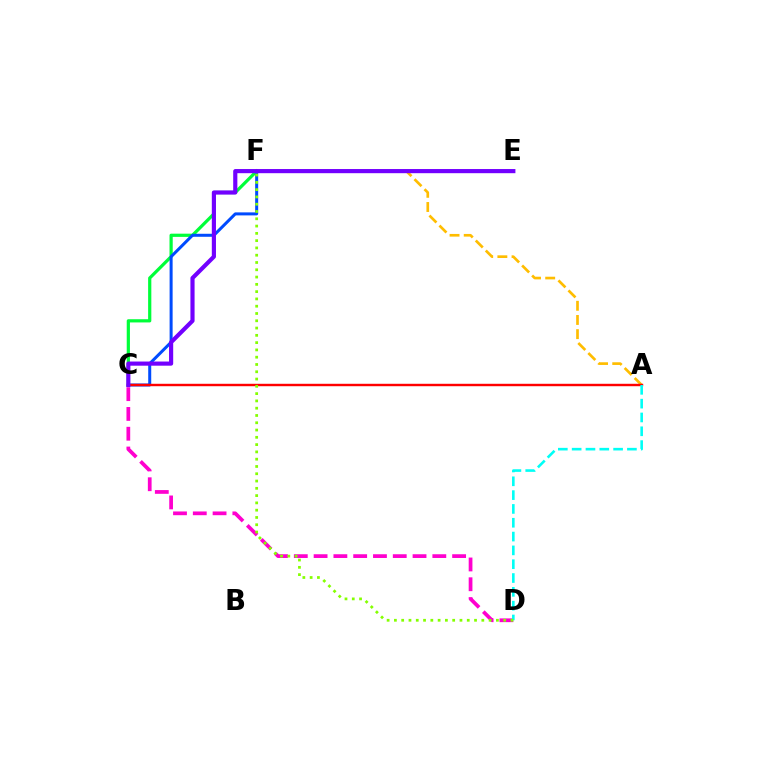{('C', 'F'): [{'color': '#00ff39', 'line_style': 'solid', 'thickness': 2.31}, {'color': '#004bff', 'line_style': 'solid', 'thickness': 2.17}], ('C', 'D'): [{'color': '#ff00cf', 'line_style': 'dashed', 'thickness': 2.69}], ('A', 'F'): [{'color': '#ffbd00', 'line_style': 'dashed', 'thickness': 1.93}], ('A', 'C'): [{'color': '#ff0000', 'line_style': 'solid', 'thickness': 1.74}], ('A', 'D'): [{'color': '#00fff6', 'line_style': 'dashed', 'thickness': 1.88}], ('C', 'E'): [{'color': '#7200ff', 'line_style': 'solid', 'thickness': 2.99}], ('D', 'F'): [{'color': '#84ff00', 'line_style': 'dotted', 'thickness': 1.98}]}